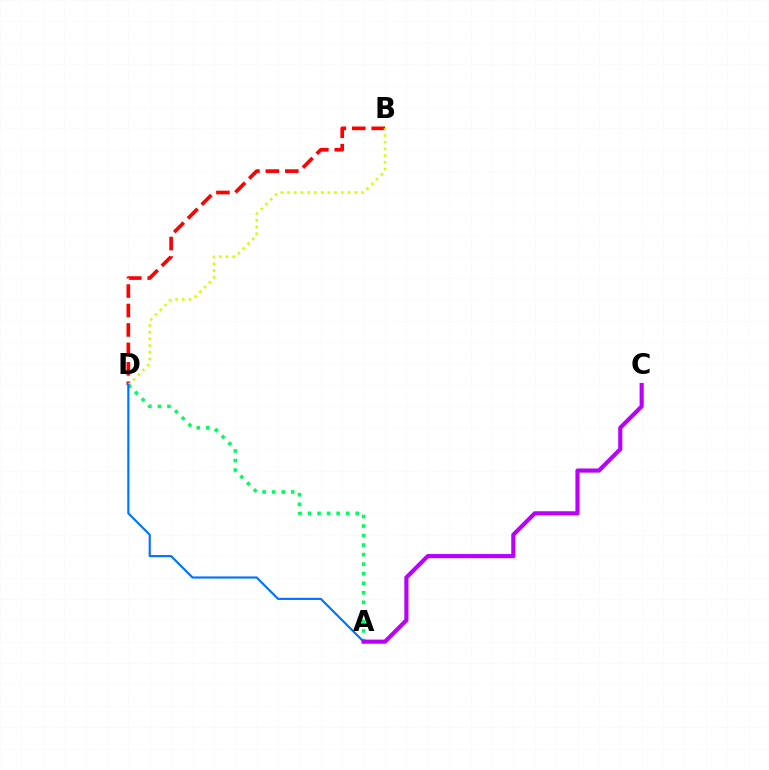{('B', 'D'): [{'color': '#ff0000', 'line_style': 'dashed', 'thickness': 2.64}, {'color': '#d1ff00', 'line_style': 'dotted', 'thickness': 1.82}], ('A', 'D'): [{'color': '#00ff5c', 'line_style': 'dotted', 'thickness': 2.59}, {'color': '#0074ff', 'line_style': 'solid', 'thickness': 1.55}], ('A', 'C'): [{'color': '#b900ff', 'line_style': 'solid', 'thickness': 2.99}]}